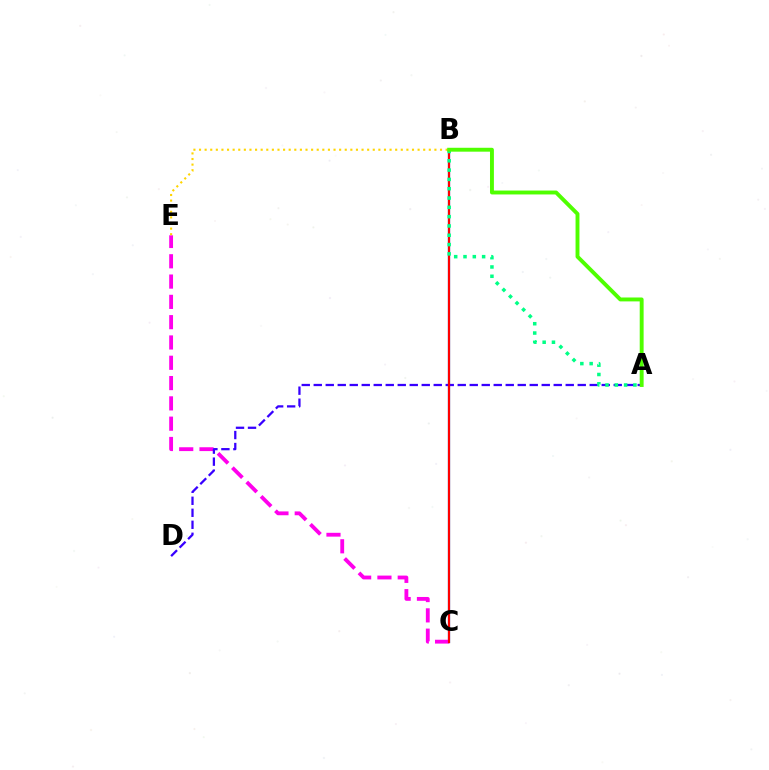{('B', 'C'): [{'color': '#009eff', 'line_style': 'solid', 'thickness': 1.63}, {'color': '#ff0000', 'line_style': 'solid', 'thickness': 1.58}], ('C', 'E'): [{'color': '#ff00ed', 'line_style': 'dashed', 'thickness': 2.76}], ('B', 'E'): [{'color': '#ffd500', 'line_style': 'dotted', 'thickness': 1.52}], ('A', 'D'): [{'color': '#3700ff', 'line_style': 'dashed', 'thickness': 1.63}], ('A', 'B'): [{'color': '#00ff86', 'line_style': 'dotted', 'thickness': 2.53}, {'color': '#4fff00', 'line_style': 'solid', 'thickness': 2.81}]}